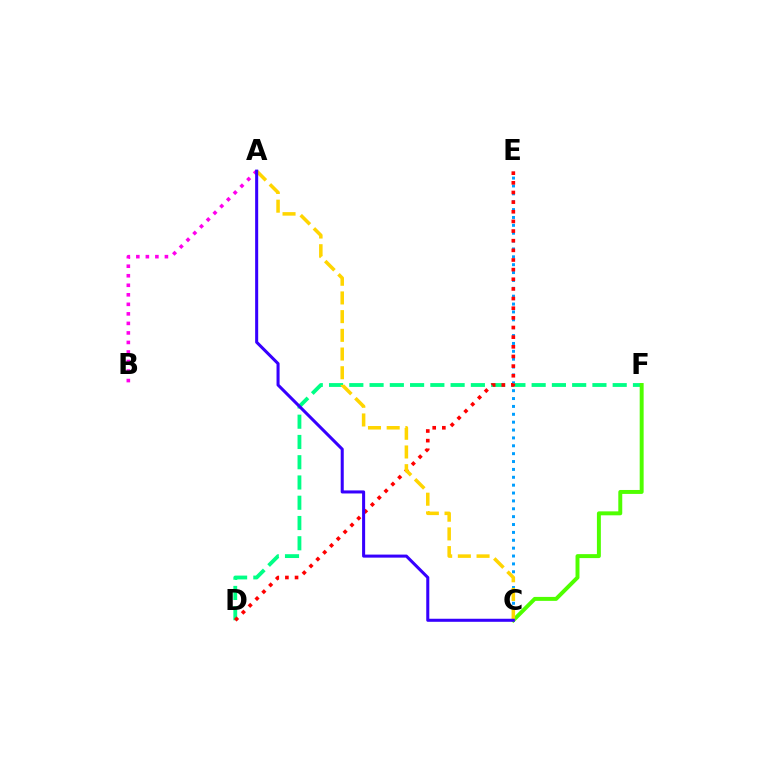{('C', 'E'): [{'color': '#009eff', 'line_style': 'dotted', 'thickness': 2.14}], ('D', 'F'): [{'color': '#00ff86', 'line_style': 'dashed', 'thickness': 2.75}], ('D', 'E'): [{'color': '#ff0000', 'line_style': 'dotted', 'thickness': 2.62}], ('A', 'B'): [{'color': '#ff00ed', 'line_style': 'dotted', 'thickness': 2.59}], ('C', 'F'): [{'color': '#4fff00', 'line_style': 'solid', 'thickness': 2.84}], ('A', 'C'): [{'color': '#ffd500', 'line_style': 'dashed', 'thickness': 2.54}, {'color': '#3700ff', 'line_style': 'solid', 'thickness': 2.19}]}